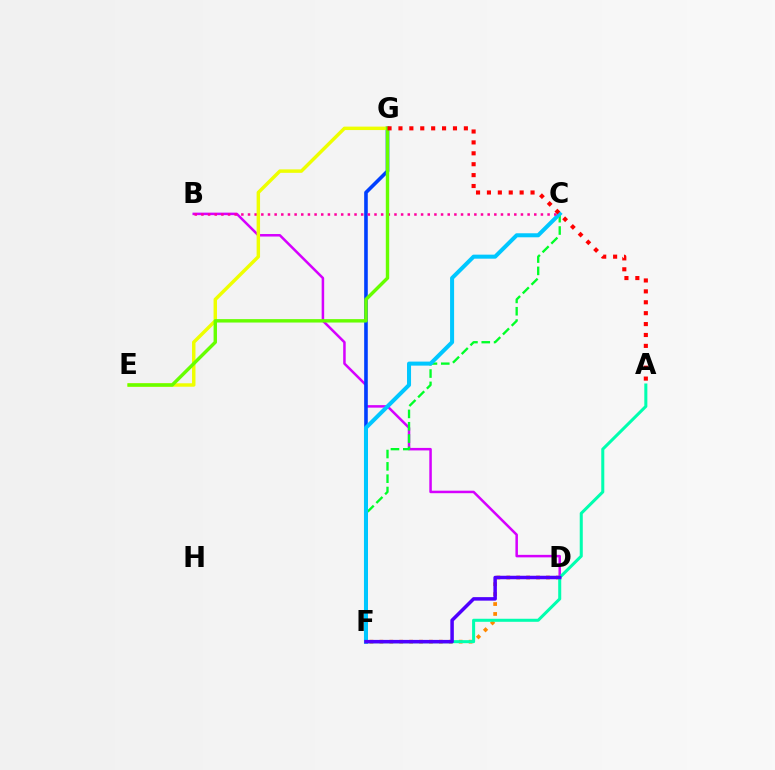{('D', 'F'): [{'color': '#ff8800', 'line_style': 'dotted', 'thickness': 2.69}, {'color': '#4f00ff', 'line_style': 'solid', 'thickness': 2.52}], ('B', 'D'): [{'color': '#d600ff', 'line_style': 'solid', 'thickness': 1.81}], ('F', 'G'): [{'color': '#003fff', 'line_style': 'solid', 'thickness': 2.59}], ('C', 'F'): [{'color': '#00ff27', 'line_style': 'dashed', 'thickness': 1.67}, {'color': '#00c7ff', 'line_style': 'solid', 'thickness': 2.9}], ('A', 'F'): [{'color': '#00ffaf', 'line_style': 'solid', 'thickness': 2.19}], ('B', 'C'): [{'color': '#ff00a0', 'line_style': 'dotted', 'thickness': 1.81}], ('E', 'G'): [{'color': '#eeff00', 'line_style': 'solid', 'thickness': 2.48}, {'color': '#66ff00', 'line_style': 'solid', 'thickness': 2.45}], ('A', 'G'): [{'color': '#ff0000', 'line_style': 'dotted', 'thickness': 2.96}]}